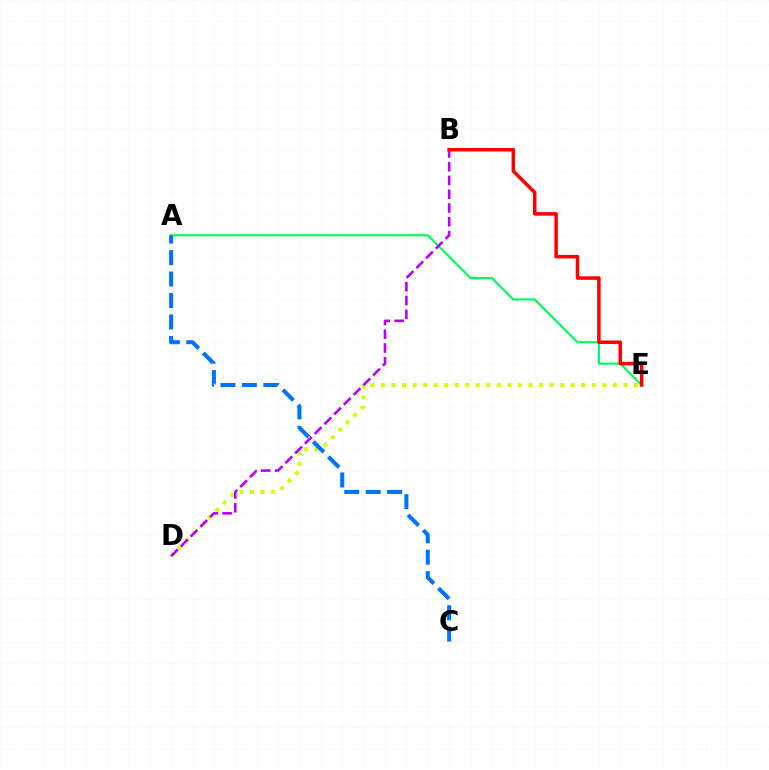{('A', 'E'): [{'color': '#00ff5c', 'line_style': 'solid', 'thickness': 1.57}], ('D', 'E'): [{'color': '#d1ff00', 'line_style': 'dotted', 'thickness': 2.86}], ('A', 'C'): [{'color': '#0074ff', 'line_style': 'dashed', 'thickness': 2.92}], ('B', 'D'): [{'color': '#b900ff', 'line_style': 'dashed', 'thickness': 1.87}], ('B', 'E'): [{'color': '#ff0000', 'line_style': 'solid', 'thickness': 2.54}]}